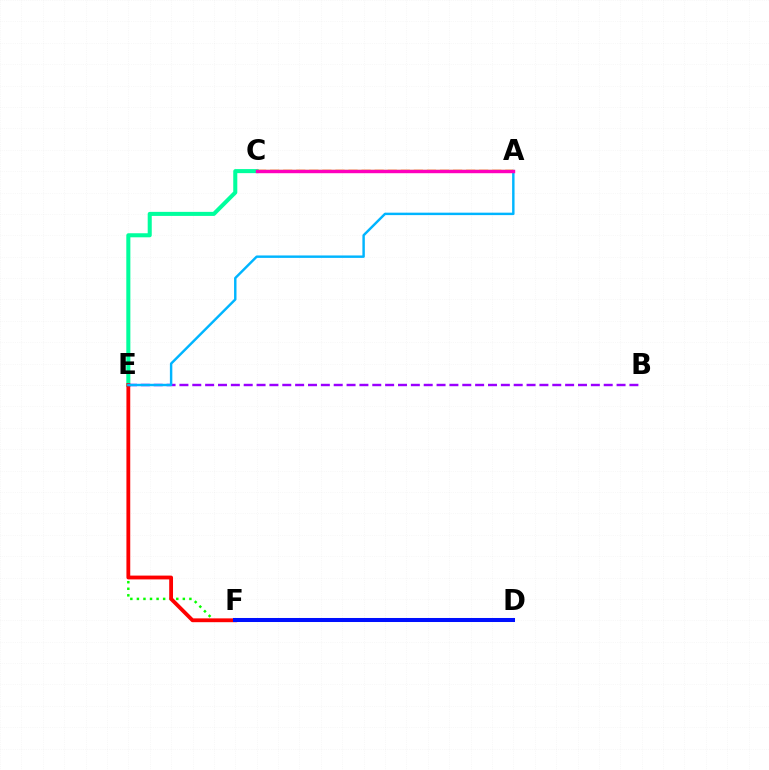{('A', 'C'): [{'color': '#b3ff00', 'line_style': 'solid', 'thickness': 1.73}, {'color': '#ffa500', 'line_style': 'dashed', 'thickness': 1.78}, {'color': '#ff00bd', 'line_style': 'solid', 'thickness': 2.46}], ('C', 'E'): [{'color': '#00ff9d', 'line_style': 'solid', 'thickness': 2.92}], ('E', 'F'): [{'color': '#08ff00', 'line_style': 'dotted', 'thickness': 1.78}, {'color': '#ff0000', 'line_style': 'solid', 'thickness': 2.75}], ('B', 'E'): [{'color': '#9b00ff', 'line_style': 'dashed', 'thickness': 1.75}], ('A', 'E'): [{'color': '#00b5ff', 'line_style': 'solid', 'thickness': 1.76}], ('D', 'F'): [{'color': '#0010ff', 'line_style': 'solid', 'thickness': 2.9}]}